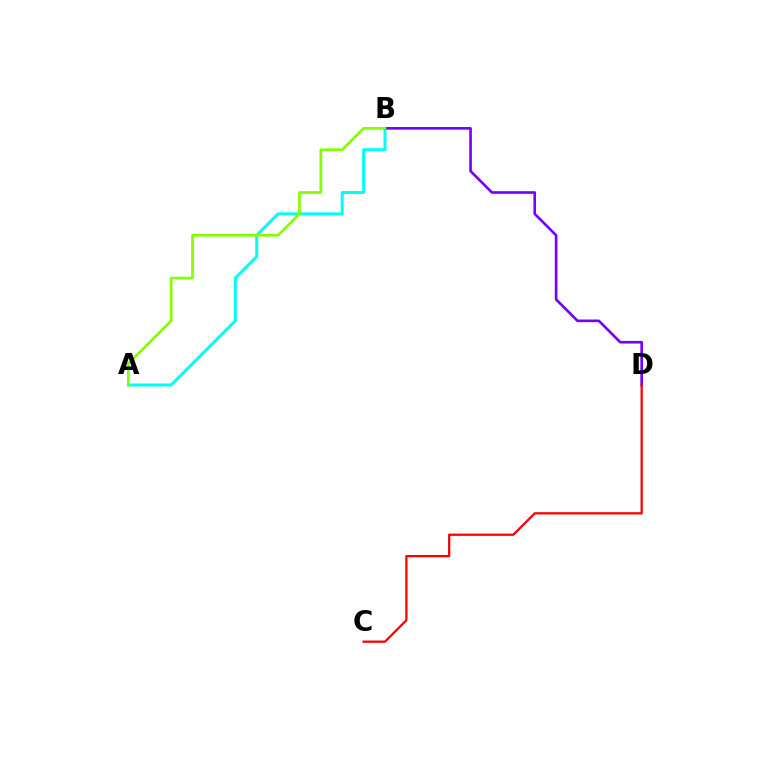{('A', 'B'): [{'color': '#00fff6', 'line_style': 'solid', 'thickness': 2.16}, {'color': '#84ff00', 'line_style': 'solid', 'thickness': 1.95}], ('B', 'D'): [{'color': '#7200ff', 'line_style': 'solid', 'thickness': 1.9}], ('C', 'D'): [{'color': '#ff0000', 'line_style': 'solid', 'thickness': 1.64}]}